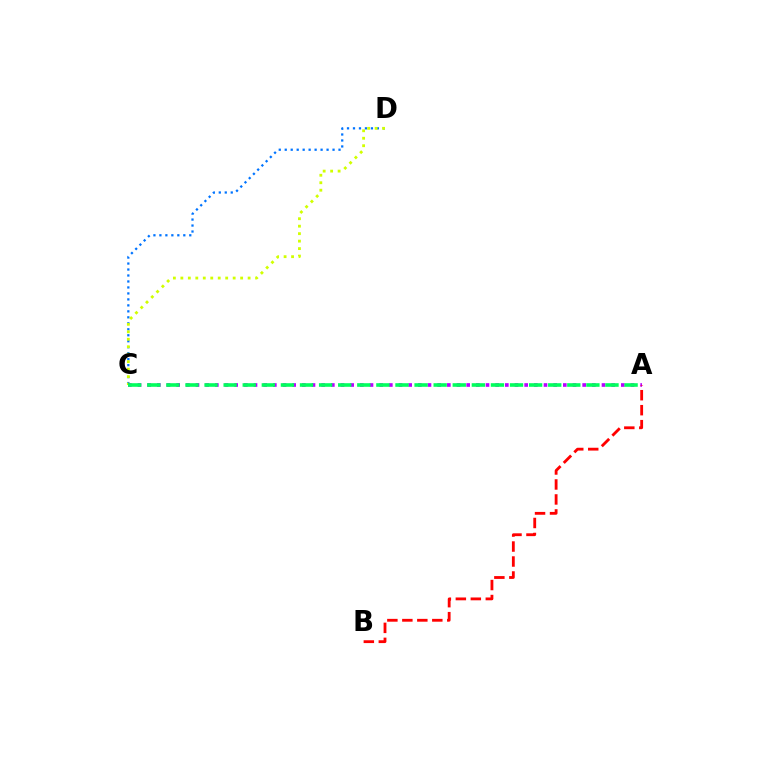{('C', 'D'): [{'color': '#0074ff', 'line_style': 'dotted', 'thickness': 1.62}, {'color': '#d1ff00', 'line_style': 'dotted', 'thickness': 2.03}], ('A', 'C'): [{'color': '#b900ff', 'line_style': 'dotted', 'thickness': 2.63}, {'color': '#00ff5c', 'line_style': 'dashed', 'thickness': 2.59}], ('A', 'B'): [{'color': '#ff0000', 'line_style': 'dashed', 'thickness': 2.03}]}